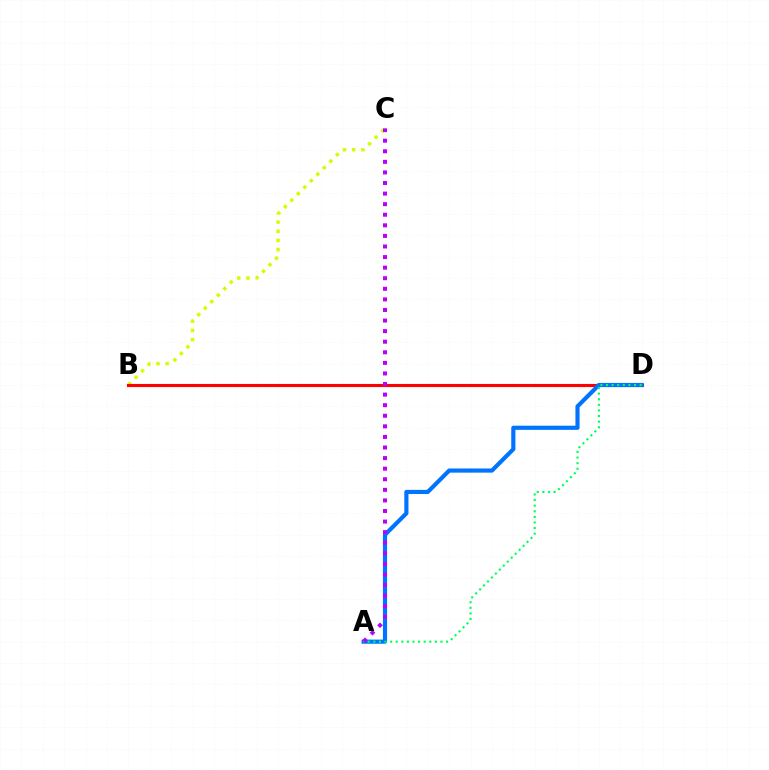{('B', 'C'): [{'color': '#d1ff00', 'line_style': 'dotted', 'thickness': 2.5}], ('B', 'D'): [{'color': '#ff0000', 'line_style': 'solid', 'thickness': 2.23}], ('A', 'D'): [{'color': '#0074ff', 'line_style': 'solid', 'thickness': 2.99}, {'color': '#00ff5c', 'line_style': 'dotted', 'thickness': 1.52}], ('A', 'C'): [{'color': '#b900ff', 'line_style': 'dotted', 'thickness': 2.87}]}